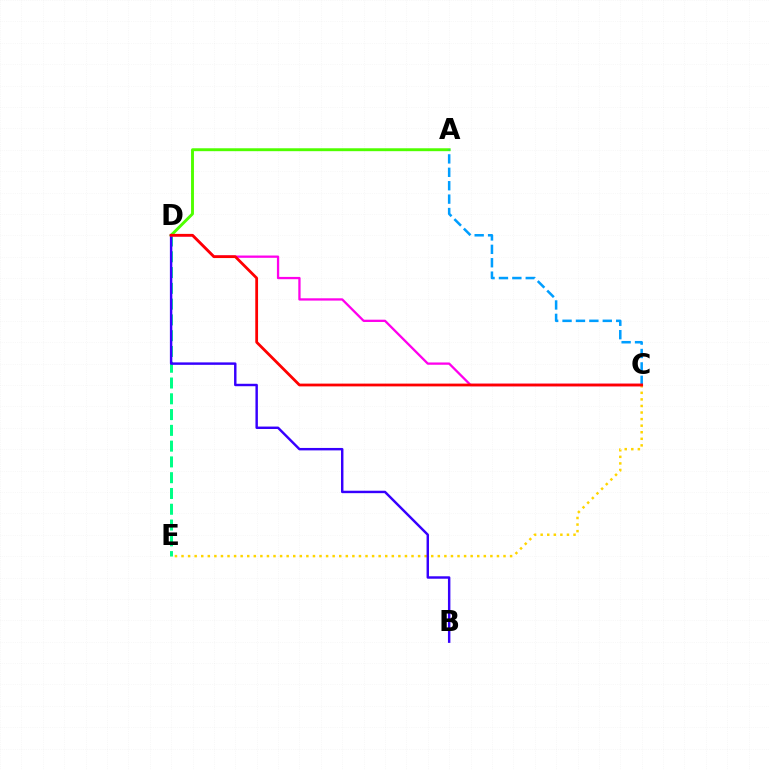{('D', 'E'): [{'color': '#00ff86', 'line_style': 'dashed', 'thickness': 2.14}], ('C', 'E'): [{'color': '#ffd500', 'line_style': 'dotted', 'thickness': 1.79}], ('A', 'D'): [{'color': '#4fff00', 'line_style': 'solid', 'thickness': 2.1}], ('B', 'D'): [{'color': '#3700ff', 'line_style': 'solid', 'thickness': 1.76}], ('A', 'C'): [{'color': '#009eff', 'line_style': 'dashed', 'thickness': 1.82}], ('C', 'D'): [{'color': '#ff00ed', 'line_style': 'solid', 'thickness': 1.65}, {'color': '#ff0000', 'line_style': 'solid', 'thickness': 2.0}]}